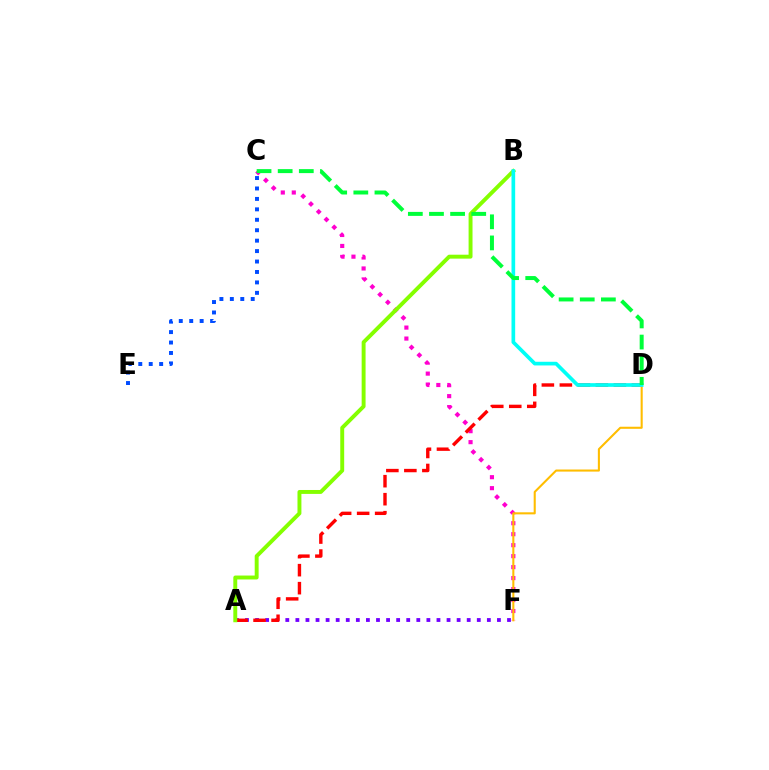{('A', 'F'): [{'color': '#7200ff', 'line_style': 'dotted', 'thickness': 2.74}], ('C', 'F'): [{'color': '#ff00cf', 'line_style': 'dotted', 'thickness': 2.98}], ('A', 'D'): [{'color': '#ff0000', 'line_style': 'dashed', 'thickness': 2.45}], ('A', 'B'): [{'color': '#84ff00', 'line_style': 'solid', 'thickness': 2.82}], ('D', 'F'): [{'color': '#ffbd00', 'line_style': 'solid', 'thickness': 1.5}], ('B', 'D'): [{'color': '#00fff6', 'line_style': 'solid', 'thickness': 2.65}], ('C', 'D'): [{'color': '#00ff39', 'line_style': 'dashed', 'thickness': 2.87}], ('C', 'E'): [{'color': '#004bff', 'line_style': 'dotted', 'thickness': 2.84}]}